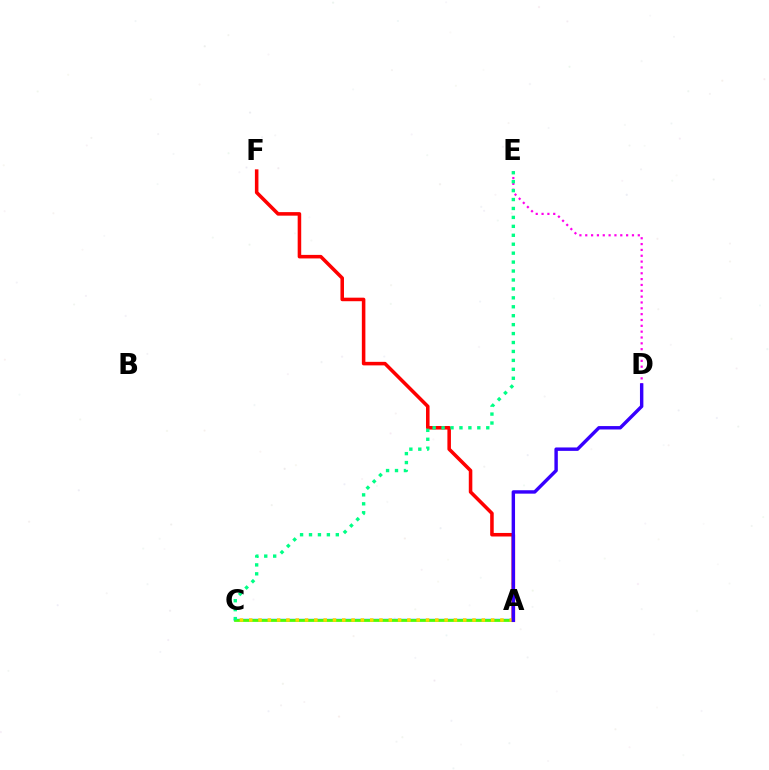{('A', 'C'): [{'color': '#009eff', 'line_style': 'solid', 'thickness': 1.74}, {'color': '#4fff00', 'line_style': 'solid', 'thickness': 1.95}, {'color': '#ffd500', 'line_style': 'dotted', 'thickness': 2.53}], ('A', 'F'): [{'color': '#ff0000', 'line_style': 'solid', 'thickness': 2.55}], ('D', 'E'): [{'color': '#ff00ed', 'line_style': 'dotted', 'thickness': 1.59}], ('C', 'E'): [{'color': '#00ff86', 'line_style': 'dotted', 'thickness': 2.43}], ('A', 'D'): [{'color': '#3700ff', 'line_style': 'solid', 'thickness': 2.46}]}